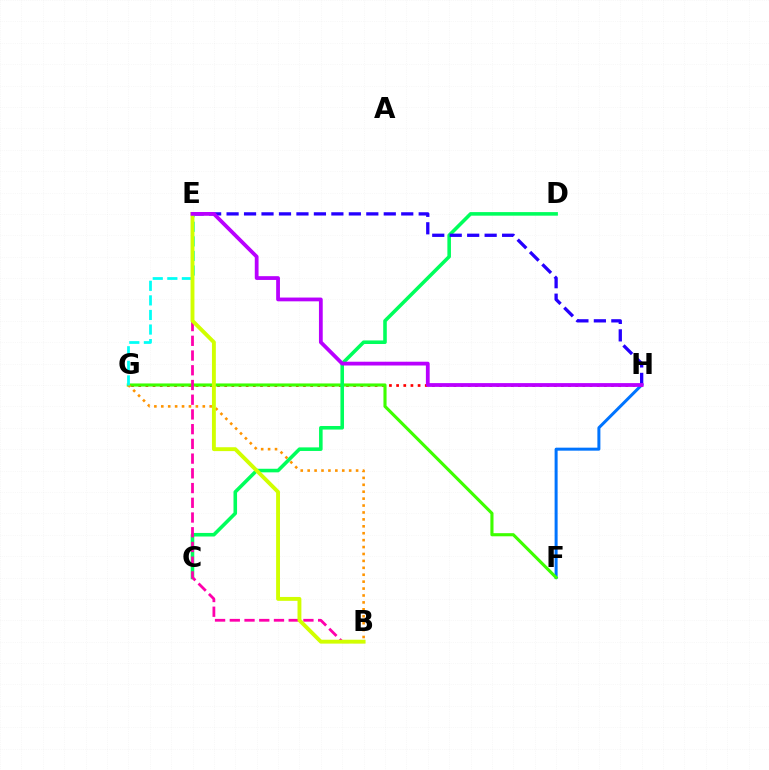{('F', 'H'): [{'color': '#0074ff', 'line_style': 'solid', 'thickness': 2.16}], ('G', 'H'): [{'color': '#ff0000', 'line_style': 'dotted', 'thickness': 1.95}], ('F', 'G'): [{'color': '#3dff00', 'line_style': 'solid', 'thickness': 2.24}], ('C', 'D'): [{'color': '#00ff5c', 'line_style': 'solid', 'thickness': 2.57}], ('E', 'H'): [{'color': '#2500ff', 'line_style': 'dashed', 'thickness': 2.37}, {'color': '#b900ff', 'line_style': 'solid', 'thickness': 2.72}], ('B', 'E'): [{'color': '#ff00ac', 'line_style': 'dashed', 'thickness': 2.0}, {'color': '#d1ff00', 'line_style': 'solid', 'thickness': 2.8}], ('B', 'G'): [{'color': '#ff9400', 'line_style': 'dotted', 'thickness': 1.88}], ('E', 'G'): [{'color': '#00fff6', 'line_style': 'dashed', 'thickness': 1.98}]}